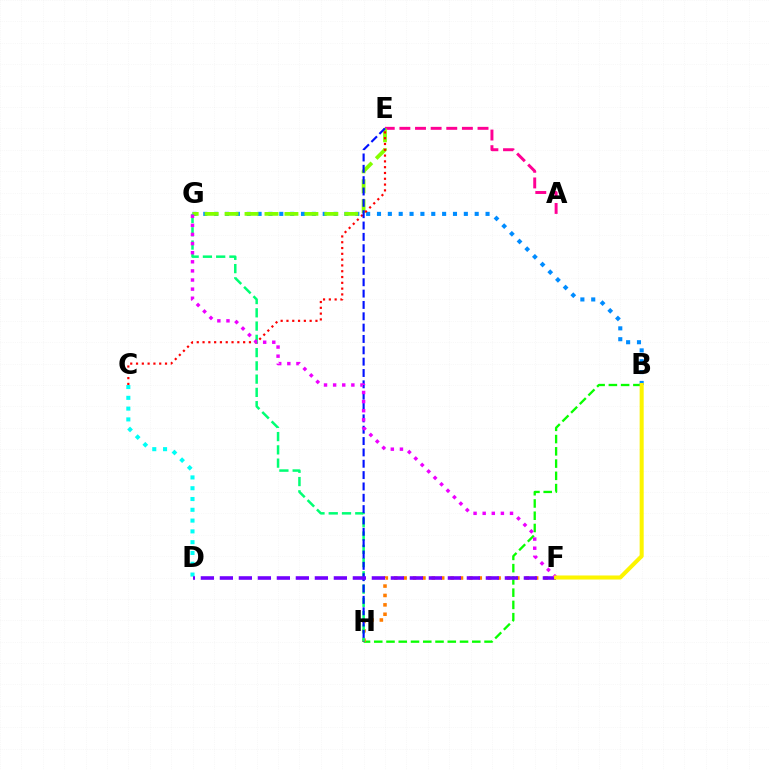{('B', 'H'): [{'color': '#08ff00', 'line_style': 'dashed', 'thickness': 1.66}], ('A', 'E'): [{'color': '#ff0094', 'line_style': 'dashed', 'thickness': 2.12}], ('C', 'D'): [{'color': '#00fff6', 'line_style': 'dotted', 'thickness': 2.93}], ('B', 'G'): [{'color': '#008cff', 'line_style': 'dotted', 'thickness': 2.95}], ('F', 'H'): [{'color': '#ff7c00', 'line_style': 'dotted', 'thickness': 2.55}], ('E', 'G'): [{'color': '#84ff00', 'line_style': 'dashed', 'thickness': 2.71}], ('G', 'H'): [{'color': '#00ff74', 'line_style': 'dashed', 'thickness': 1.8}], ('C', 'E'): [{'color': '#ff0000', 'line_style': 'dotted', 'thickness': 1.58}], ('E', 'H'): [{'color': '#0010ff', 'line_style': 'dashed', 'thickness': 1.54}], ('D', 'F'): [{'color': '#7200ff', 'line_style': 'dashed', 'thickness': 2.58}], ('F', 'G'): [{'color': '#ee00ff', 'line_style': 'dotted', 'thickness': 2.48}], ('B', 'F'): [{'color': '#fcf500', 'line_style': 'solid', 'thickness': 2.91}]}